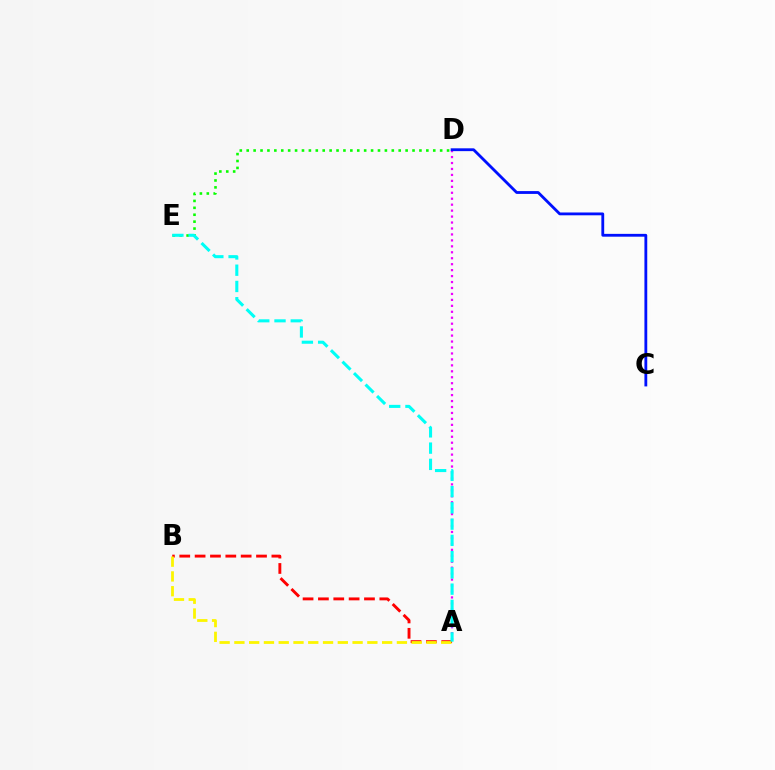{('D', 'E'): [{'color': '#08ff00', 'line_style': 'dotted', 'thickness': 1.88}], ('A', 'B'): [{'color': '#ff0000', 'line_style': 'dashed', 'thickness': 2.09}, {'color': '#fcf500', 'line_style': 'dashed', 'thickness': 2.01}], ('A', 'D'): [{'color': '#ee00ff', 'line_style': 'dotted', 'thickness': 1.62}], ('A', 'E'): [{'color': '#00fff6', 'line_style': 'dashed', 'thickness': 2.21}], ('C', 'D'): [{'color': '#0010ff', 'line_style': 'solid', 'thickness': 2.03}]}